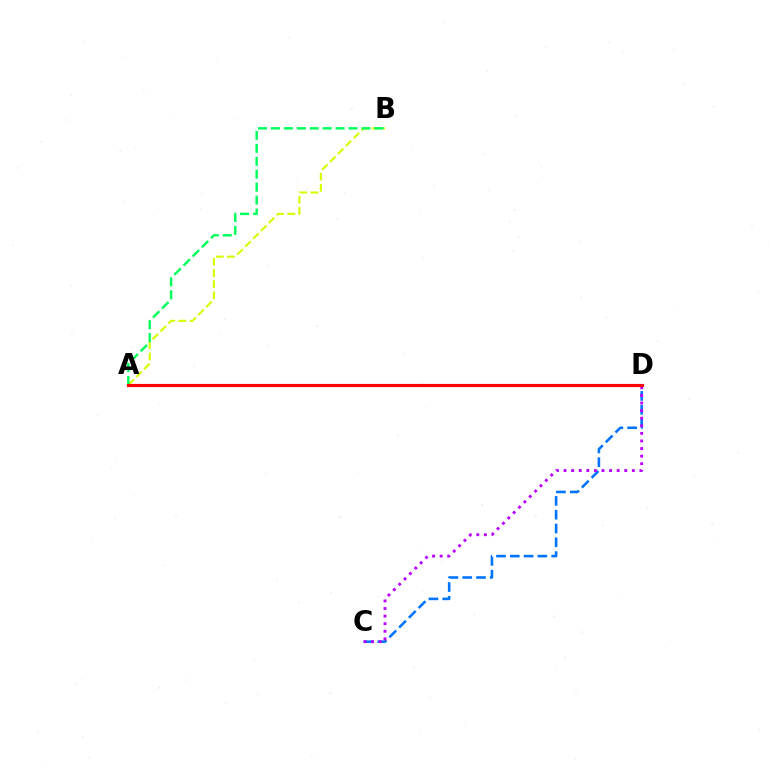{('C', 'D'): [{'color': '#0074ff', 'line_style': 'dashed', 'thickness': 1.87}, {'color': '#b900ff', 'line_style': 'dotted', 'thickness': 2.06}], ('A', 'B'): [{'color': '#d1ff00', 'line_style': 'dashed', 'thickness': 1.51}, {'color': '#00ff5c', 'line_style': 'dashed', 'thickness': 1.76}], ('A', 'D'): [{'color': '#ff0000', 'line_style': 'solid', 'thickness': 2.27}]}